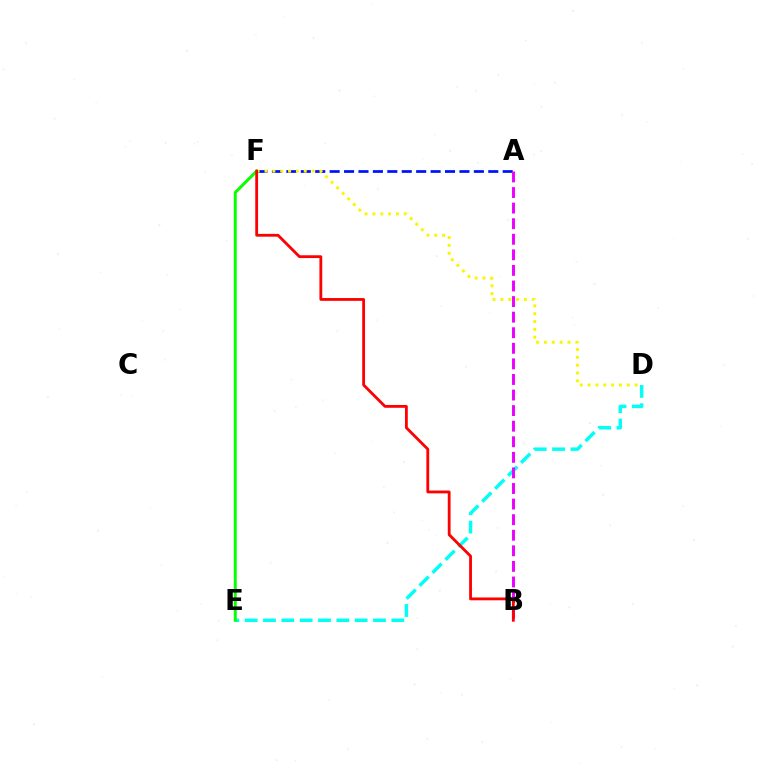{('D', 'E'): [{'color': '#00fff6', 'line_style': 'dashed', 'thickness': 2.49}], ('A', 'F'): [{'color': '#0010ff', 'line_style': 'dashed', 'thickness': 1.96}], ('E', 'F'): [{'color': '#08ff00', 'line_style': 'solid', 'thickness': 2.13}], ('D', 'F'): [{'color': '#fcf500', 'line_style': 'dotted', 'thickness': 2.13}], ('A', 'B'): [{'color': '#ee00ff', 'line_style': 'dashed', 'thickness': 2.12}], ('B', 'F'): [{'color': '#ff0000', 'line_style': 'solid', 'thickness': 2.02}]}